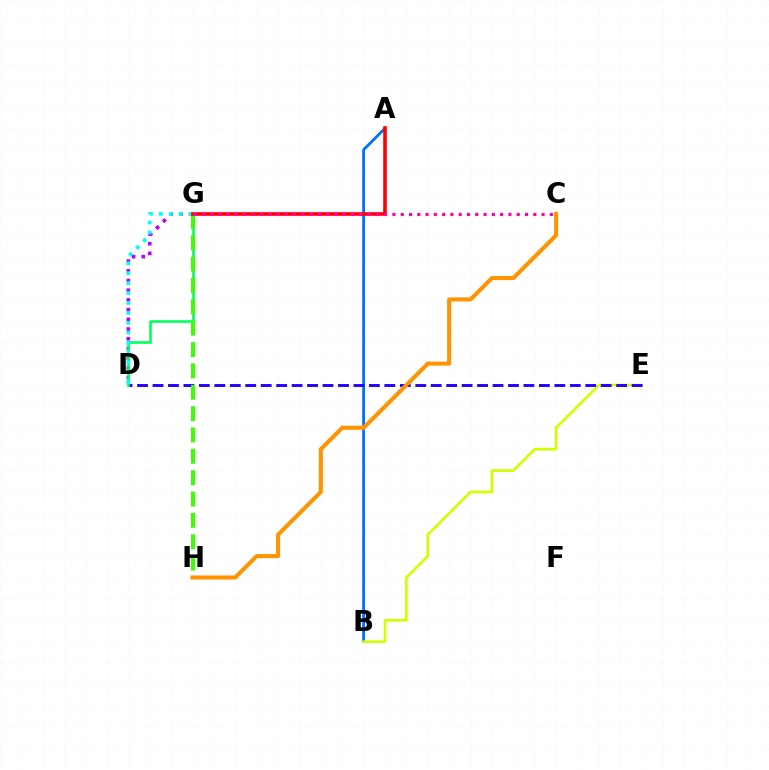{('A', 'B'): [{'color': '#0074ff', 'line_style': 'solid', 'thickness': 2.05}], ('B', 'E'): [{'color': '#d1ff00', 'line_style': 'solid', 'thickness': 1.92}], ('D', 'G'): [{'color': '#b900ff', 'line_style': 'dotted', 'thickness': 2.64}, {'color': '#00ff5c', 'line_style': 'solid', 'thickness': 1.89}, {'color': '#00fff6', 'line_style': 'dotted', 'thickness': 2.69}], ('D', 'E'): [{'color': '#2500ff', 'line_style': 'dashed', 'thickness': 2.1}], ('G', 'H'): [{'color': '#3dff00', 'line_style': 'dashed', 'thickness': 2.9}], ('A', 'G'): [{'color': '#ff0000', 'line_style': 'solid', 'thickness': 2.6}], ('C', 'G'): [{'color': '#ff00ac', 'line_style': 'dotted', 'thickness': 2.25}], ('C', 'H'): [{'color': '#ff9400', 'line_style': 'solid', 'thickness': 2.94}]}